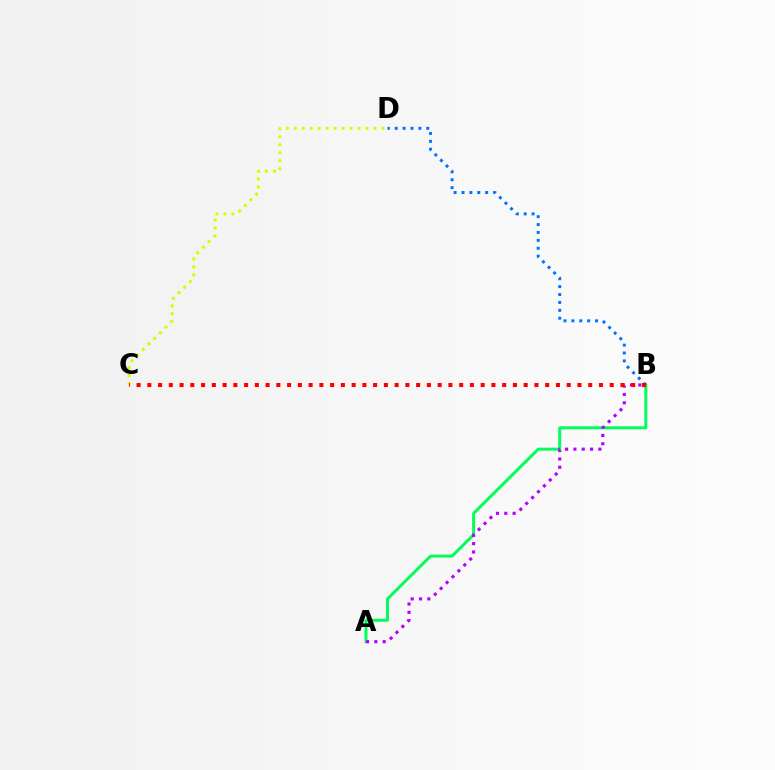{('C', 'D'): [{'color': '#d1ff00', 'line_style': 'dotted', 'thickness': 2.16}], ('A', 'B'): [{'color': '#00ff5c', 'line_style': 'solid', 'thickness': 2.15}, {'color': '#b900ff', 'line_style': 'dotted', 'thickness': 2.26}], ('B', 'D'): [{'color': '#0074ff', 'line_style': 'dotted', 'thickness': 2.14}], ('B', 'C'): [{'color': '#ff0000', 'line_style': 'dotted', 'thickness': 2.92}]}